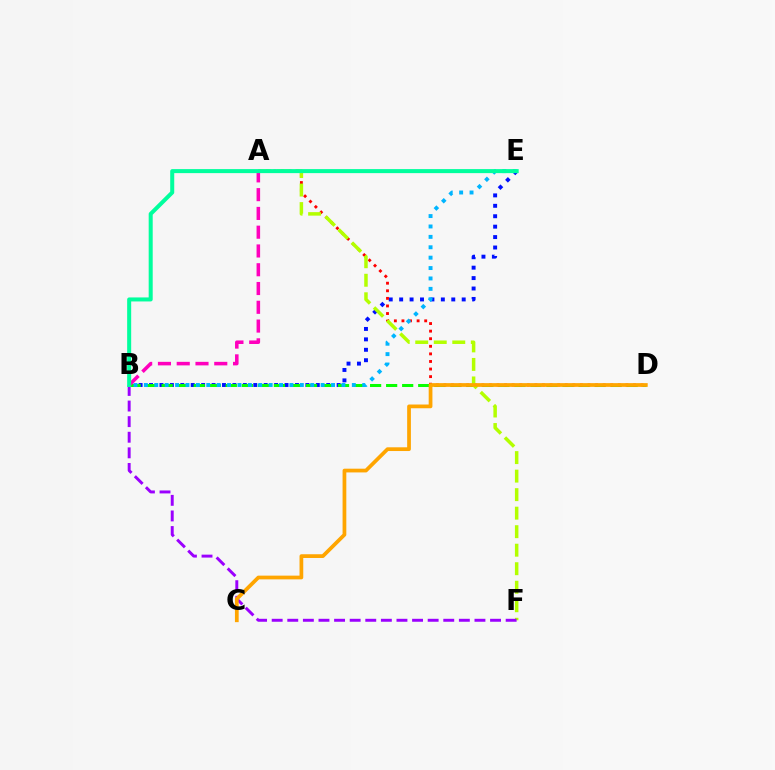{('B', 'E'): [{'color': '#0010ff', 'line_style': 'dotted', 'thickness': 2.83}, {'color': '#00b5ff', 'line_style': 'dotted', 'thickness': 2.82}, {'color': '#00ff9d', 'line_style': 'solid', 'thickness': 2.9}], ('B', 'D'): [{'color': '#08ff00', 'line_style': 'dashed', 'thickness': 2.18}], ('A', 'D'): [{'color': '#ff0000', 'line_style': 'dotted', 'thickness': 2.06}], ('A', 'F'): [{'color': '#b3ff00', 'line_style': 'dashed', 'thickness': 2.52}], ('B', 'F'): [{'color': '#9b00ff', 'line_style': 'dashed', 'thickness': 2.12}], ('C', 'D'): [{'color': '#ffa500', 'line_style': 'solid', 'thickness': 2.69}], ('A', 'B'): [{'color': '#ff00bd', 'line_style': 'dashed', 'thickness': 2.55}]}